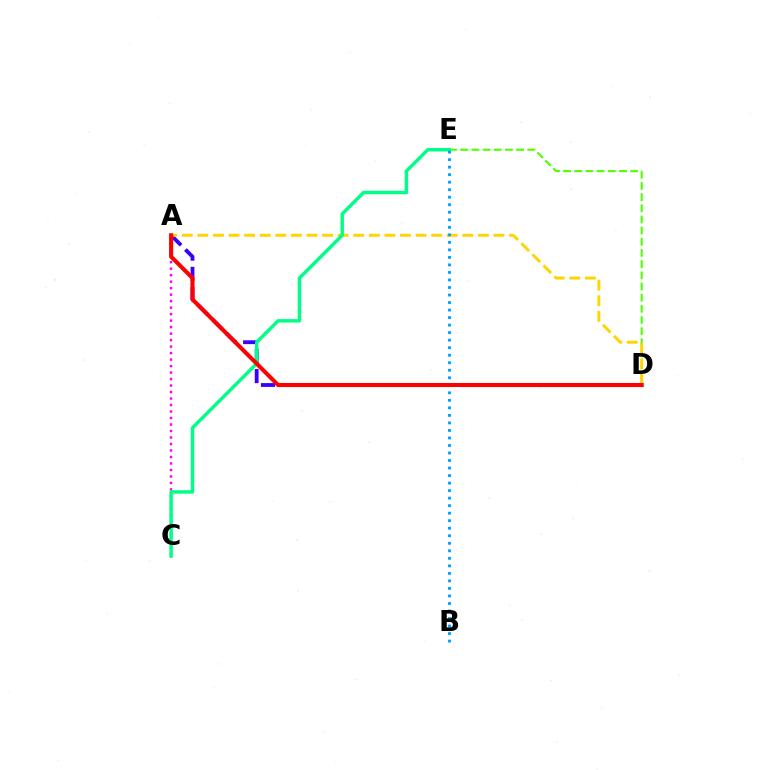{('A', 'C'): [{'color': '#ff00ed', 'line_style': 'dotted', 'thickness': 1.76}], ('D', 'E'): [{'color': '#4fff00', 'line_style': 'dashed', 'thickness': 1.52}], ('A', 'D'): [{'color': '#3700ff', 'line_style': 'dashed', 'thickness': 2.74}, {'color': '#ffd500', 'line_style': 'dashed', 'thickness': 2.12}, {'color': '#ff0000', 'line_style': 'solid', 'thickness': 2.94}], ('C', 'E'): [{'color': '#00ff86', 'line_style': 'solid', 'thickness': 2.47}], ('B', 'E'): [{'color': '#009eff', 'line_style': 'dotted', 'thickness': 2.04}]}